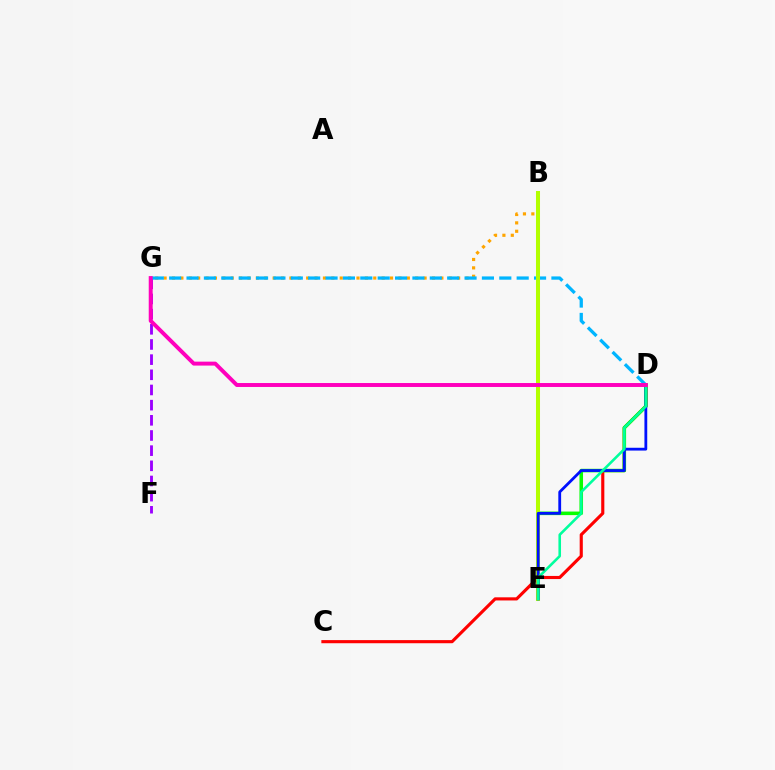{('F', 'G'): [{'color': '#9b00ff', 'line_style': 'dashed', 'thickness': 2.06}], ('C', 'D'): [{'color': '#ff0000', 'line_style': 'solid', 'thickness': 2.25}], ('B', 'G'): [{'color': '#ffa500', 'line_style': 'dotted', 'thickness': 2.28}], ('D', 'G'): [{'color': '#00b5ff', 'line_style': 'dashed', 'thickness': 2.36}, {'color': '#ff00bd', 'line_style': 'solid', 'thickness': 2.83}], ('D', 'E'): [{'color': '#08ff00', 'line_style': 'solid', 'thickness': 2.56}, {'color': '#0010ff', 'line_style': 'solid', 'thickness': 2.02}, {'color': '#00ff9d', 'line_style': 'solid', 'thickness': 1.87}], ('B', 'E'): [{'color': '#b3ff00', 'line_style': 'solid', 'thickness': 2.9}]}